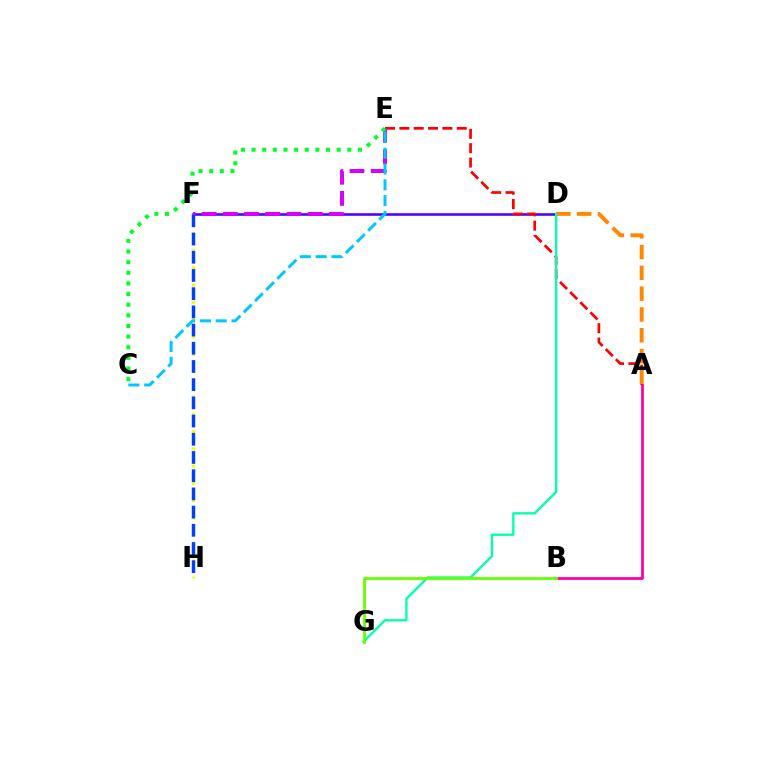{('D', 'F'): [{'color': '#4f00ff', 'line_style': 'solid', 'thickness': 1.87}], ('A', 'B'): [{'color': '#ff00a0', 'line_style': 'solid', 'thickness': 1.99}], ('A', 'E'): [{'color': '#ff0000', 'line_style': 'dashed', 'thickness': 1.95}], ('F', 'H'): [{'color': '#eeff00', 'line_style': 'dotted', 'thickness': 2.34}, {'color': '#003fff', 'line_style': 'dashed', 'thickness': 2.47}], ('A', 'D'): [{'color': '#ff8800', 'line_style': 'dashed', 'thickness': 2.82}], ('D', 'G'): [{'color': '#00ffaf', 'line_style': 'solid', 'thickness': 1.68}], ('E', 'F'): [{'color': '#d600ff', 'line_style': 'dashed', 'thickness': 2.88}], ('B', 'G'): [{'color': '#66ff00', 'line_style': 'solid', 'thickness': 2.03}], ('C', 'E'): [{'color': '#00ff27', 'line_style': 'dotted', 'thickness': 2.89}, {'color': '#00c7ff', 'line_style': 'dashed', 'thickness': 2.15}]}